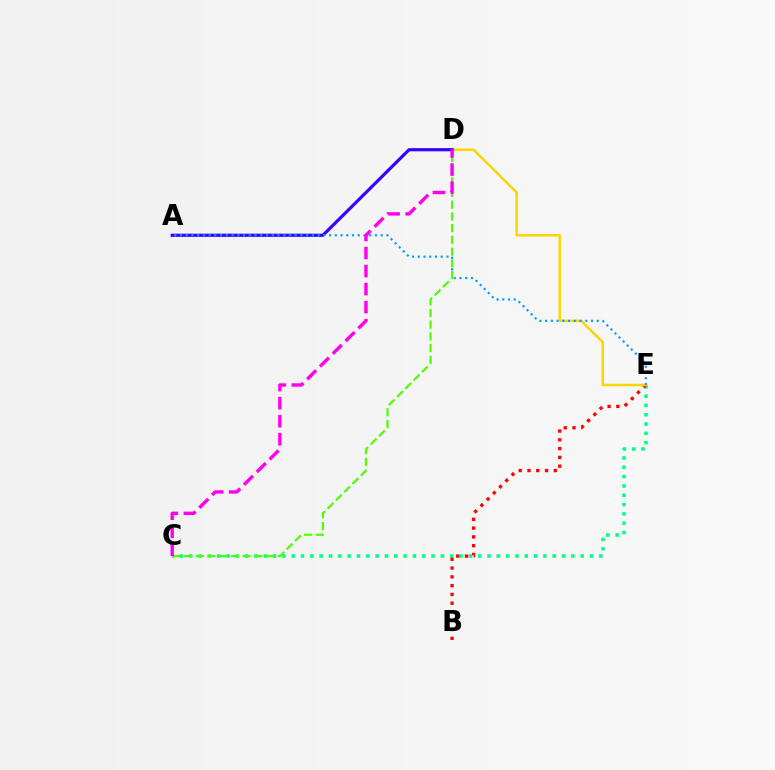{('C', 'E'): [{'color': '#00ff86', 'line_style': 'dotted', 'thickness': 2.53}], ('B', 'E'): [{'color': '#ff0000', 'line_style': 'dotted', 'thickness': 2.39}], ('D', 'E'): [{'color': '#ffd500', 'line_style': 'solid', 'thickness': 1.78}], ('A', 'D'): [{'color': '#3700ff', 'line_style': 'solid', 'thickness': 2.29}], ('A', 'E'): [{'color': '#009eff', 'line_style': 'dotted', 'thickness': 1.56}], ('C', 'D'): [{'color': '#4fff00', 'line_style': 'dashed', 'thickness': 1.59}, {'color': '#ff00ed', 'line_style': 'dashed', 'thickness': 2.45}]}